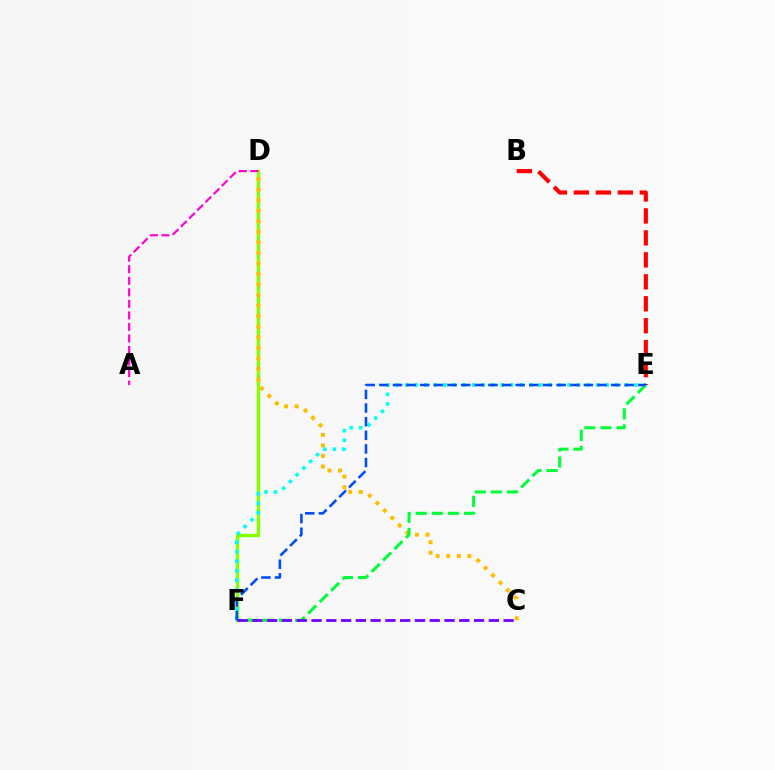{('D', 'F'): [{'color': '#84ff00', 'line_style': 'solid', 'thickness': 2.45}], ('A', 'D'): [{'color': '#ff00cf', 'line_style': 'dashed', 'thickness': 1.57}], ('C', 'D'): [{'color': '#ffbd00', 'line_style': 'dotted', 'thickness': 2.86}], ('E', 'F'): [{'color': '#00ff39', 'line_style': 'dashed', 'thickness': 2.19}, {'color': '#00fff6', 'line_style': 'dotted', 'thickness': 2.59}, {'color': '#004bff', 'line_style': 'dashed', 'thickness': 1.85}], ('B', 'E'): [{'color': '#ff0000', 'line_style': 'dashed', 'thickness': 2.98}], ('C', 'F'): [{'color': '#7200ff', 'line_style': 'dashed', 'thickness': 2.01}]}